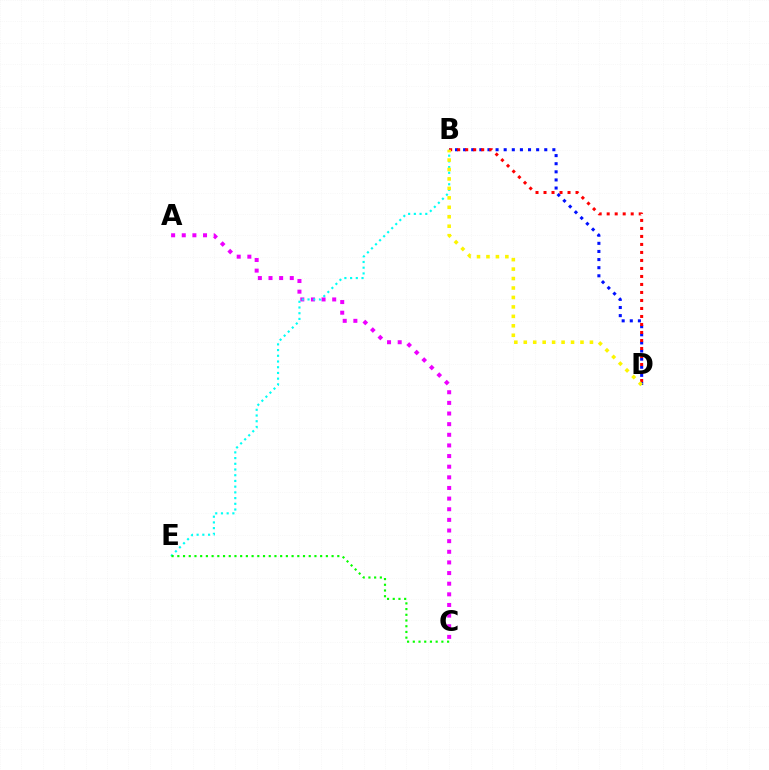{('A', 'C'): [{'color': '#ee00ff', 'line_style': 'dotted', 'thickness': 2.89}], ('B', 'D'): [{'color': '#0010ff', 'line_style': 'dotted', 'thickness': 2.2}, {'color': '#ff0000', 'line_style': 'dotted', 'thickness': 2.17}, {'color': '#fcf500', 'line_style': 'dotted', 'thickness': 2.57}], ('B', 'E'): [{'color': '#00fff6', 'line_style': 'dotted', 'thickness': 1.55}], ('C', 'E'): [{'color': '#08ff00', 'line_style': 'dotted', 'thickness': 1.55}]}